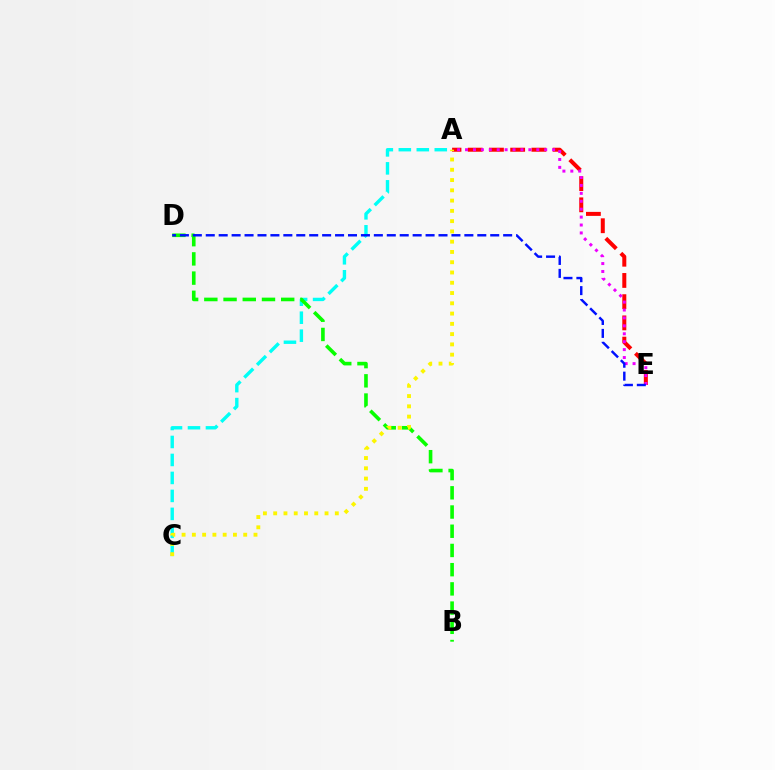{('A', 'E'): [{'color': '#ff0000', 'line_style': 'dashed', 'thickness': 2.88}, {'color': '#ee00ff', 'line_style': 'dotted', 'thickness': 2.15}], ('A', 'C'): [{'color': '#00fff6', 'line_style': 'dashed', 'thickness': 2.44}, {'color': '#fcf500', 'line_style': 'dotted', 'thickness': 2.79}], ('B', 'D'): [{'color': '#08ff00', 'line_style': 'dashed', 'thickness': 2.61}], ('D', 'E'): [{'color': '#0010ff', 'line_style': 'dashed', 'thickness': 1.76}]}